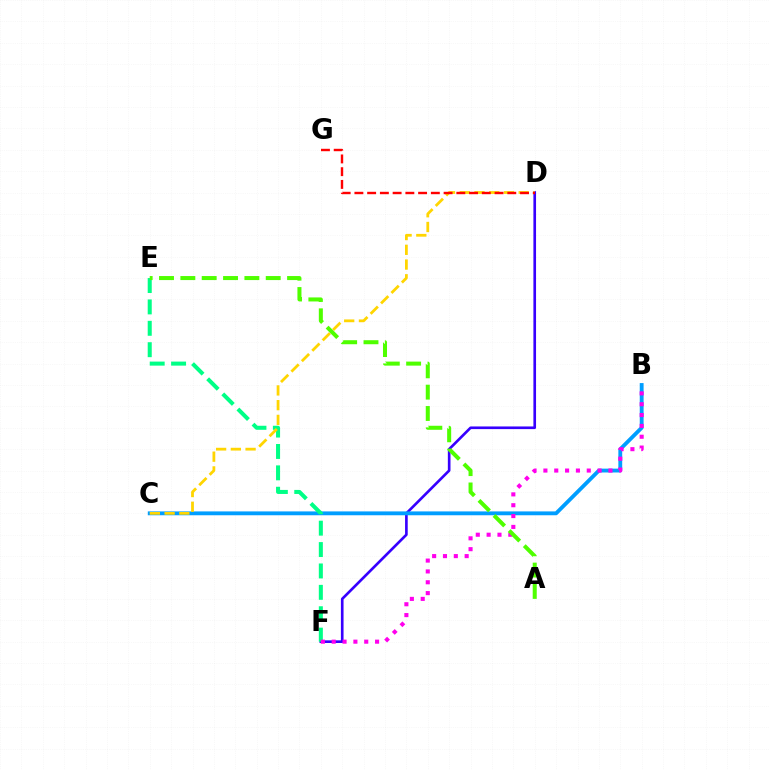{('D', 'F'): [{'color': '#3700ff', 'line_style': 'solid', 'thickness': 1.91}], ('B', 'C'): [{'color': '#009eff', 'line_style': 'solid', 'thickness': 2.77}], ('E', 'F'): [{'color': '#00ff86', 'line_style': 'dashed', 'thickness': 2.91}], ('C', 'D'): [{'color': '#ffd500', 'line_style': 'dashed', 'thickness': 2.0}], ('B', 'F'): [{'color': '#ff00ed', 'line_style': 'dotted', 'thickness': 2.95}], ('A', 'E'): [{'color': '#4fff00', 'line_style': 'dashed', 'thickness': 2.9}], ('D', 'G'): [{'color': '#ff0000', 'line_style': 'dashed', 'thickness': 1.73}]}